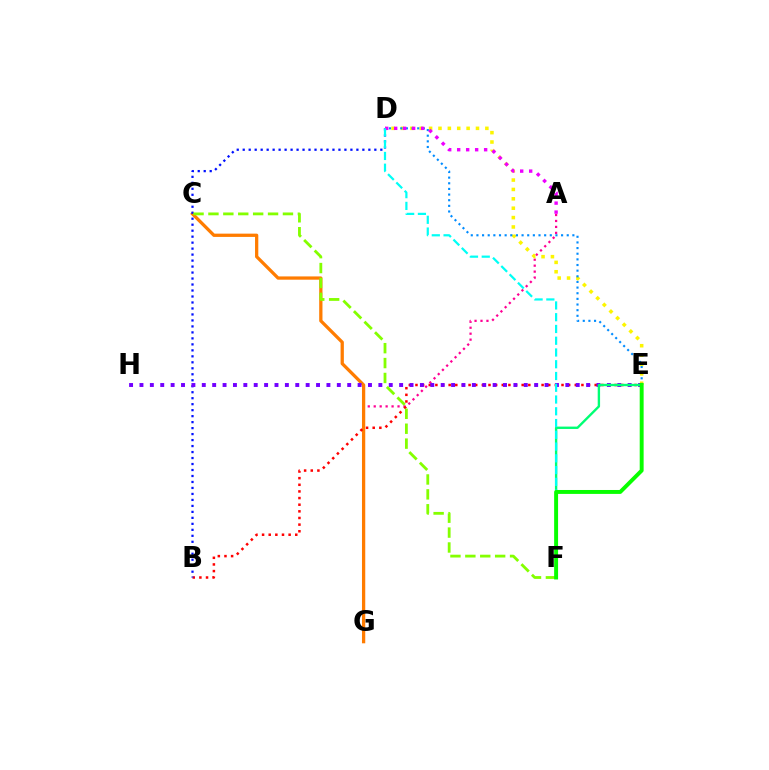{('A', 'G'): [{'color': '#ff0094', 'line_style': 'dotted', 'thickness': 1.62}], ('C', 'G'): [{'color': '#ff7c00', 'line_style': 'solid', 'thickness': 2.36}], ('B', 'E'): [{'color': '#ff0000', 'line_style': 'dotted', 'thickness': 1.8}], ('D', 'E'): [{'color': '#fcf500', 'line_style': 'dotted', 'thickness': 2.55}, {'color': '#008cff', 'line_style': 'dotted', 'thickness': 1.53}], ('B', 'D'): [{'color': '#0010ff', 'line_style': 'dotted', 'thickness': 1.63}], ('E', 'H'): [{'color': '#7200ff', 'line_style': 'dotted', 'thickness': 2.82}], ('E', 'F'): [{'color': '#00ff74', 'line_style': 'solid', 'thickness': 1.71}, {'color': '#08ff00', 'line_style': 'solid', 'thickness': 2.82}], ('C', 'F'): [{'color': '#84ff00', 'line_style': 'dashed', 'thickness': 2.02}], ('A', 'D'): [{'color': '#ee00ff', 'line_style': 'dotted', 'thickness': 2.44}], ('D', 'F'): [{'color': '#00fff6', 'line_style': 'dashed', 'thickness': 1.6}]}